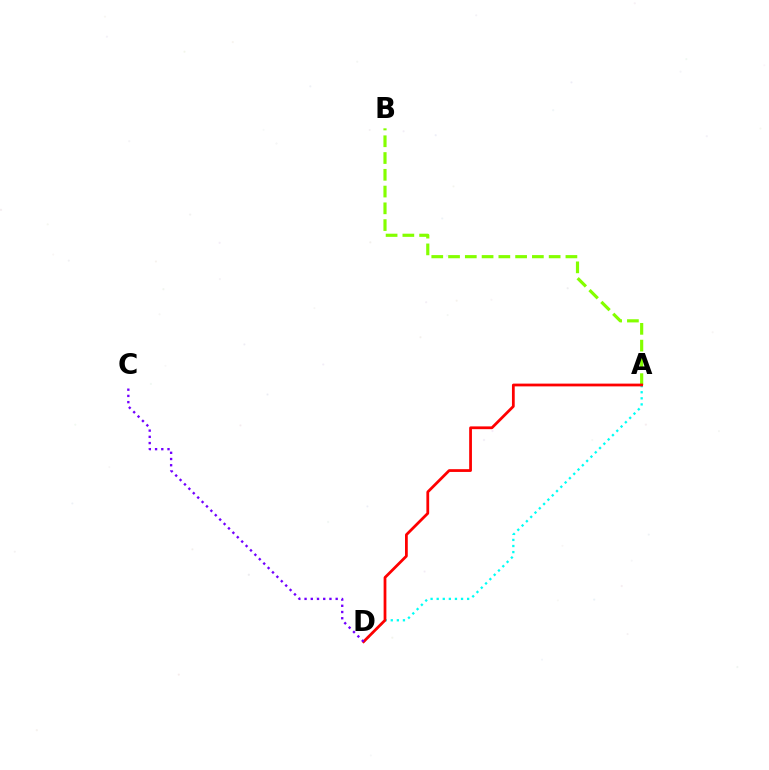{('A', 'D'): [{'color': '#00fff6', 'line_style': 'dotted', 'thickness': 1.65}, {'color': '#ff0000', 'line_style': 'solid', 'thickness': 1.99}], ('A', 'B'): [{'color': '#84ff00', 'line_style': 'dashed', 'thickness': 2.28}], ('C', 'D'): [{'color': '#7200ff', 'line_style': 'dotted', 'thickness': 1.69}]}